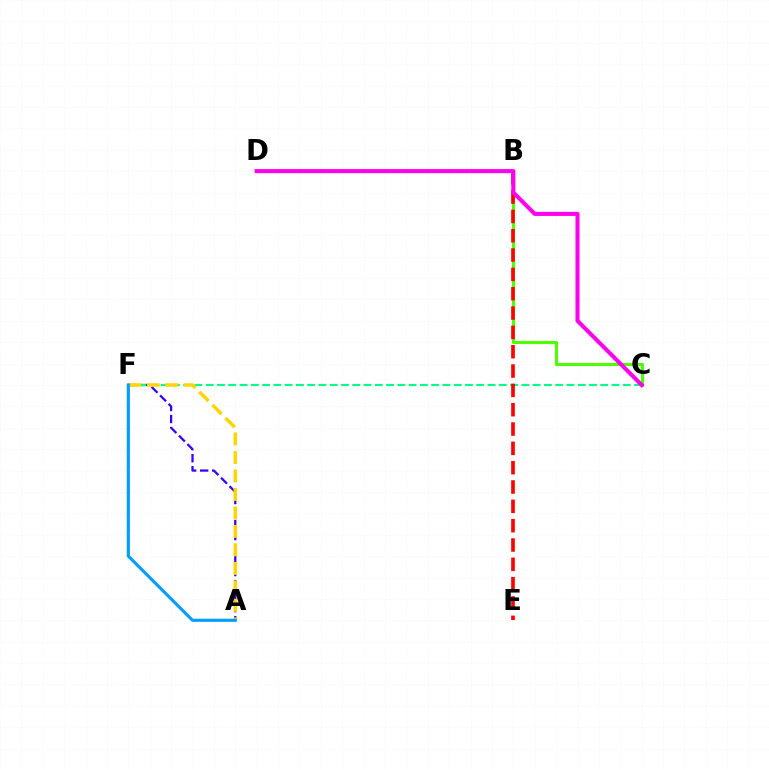{('B', 'C'): [{'color': '#4fff00', 'line_style': 'solid', 'thickness': 2.23}], ('A', 'F'): [{'color': '#3700ff', 'line_style': 'dashed', 'thickness': 1.63}, {'color': '#ffd500', 'line_style': 'dashed', 'thickness': 2.51}, {'color': '#009eff', 'line_style': 'solid', 'thickness': 2.27}], ('C', 'F'): [{'color': '#00ff86', 'line_style': 'dashed', 'thickness': 1.53}], ('B', 'E'): [{'color': '#ff0000', 'line_style': 'dashed', 'thickness': 2.63}], ('C', 'D'): [{'color': '#ff00ed', 'line_style': 'solid', 'thickness': 2.93}]}